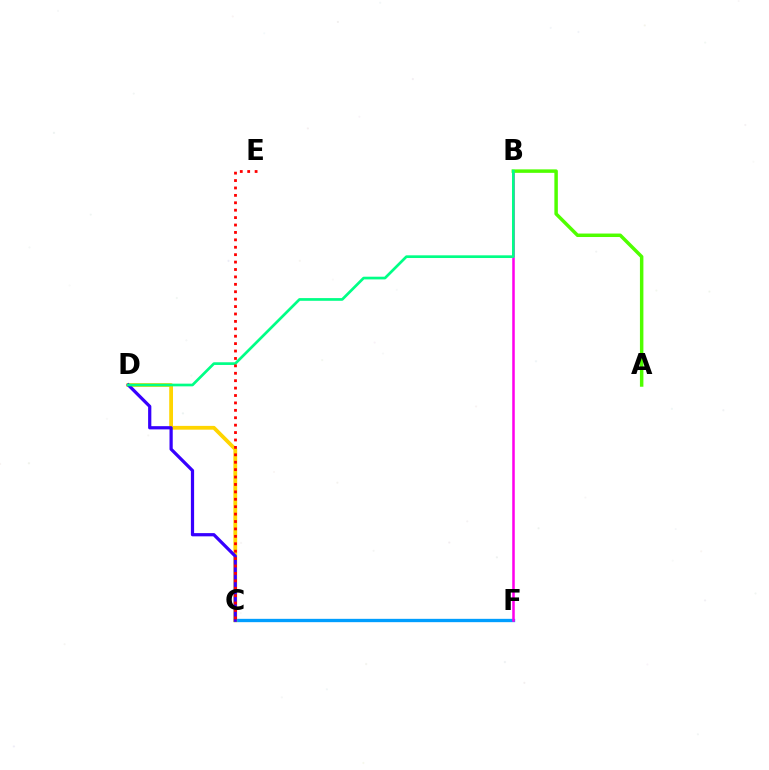{('C', 'F'): [{'color': '#009eff', 'line_style': 'solid', 'thickness': 2.39}], ('C', 'D'): [{'color': '#ffd500', 'line_style': 'solid', 'thickness': 2.72}, {'color': '#3700ff', 'line_style': 'solid', 'thickness': 2.32}], ('B', 'F'): [{'color': '#ff00ed', 'line_style': 'solid', 'thickness': 1.83}], ('A', 'B'): [{'color': '#4fff00', 'line_style': 'solid', 'thickness': 2.5}], ('B', 'D'): [{'color': '#00ff86', 'line_style': 'solid', 'thickness': 1.94}], ('C', 'E'): [{'color': '#ff0000', 'line_style': 'dotted', 'thickness': 2.01}]}